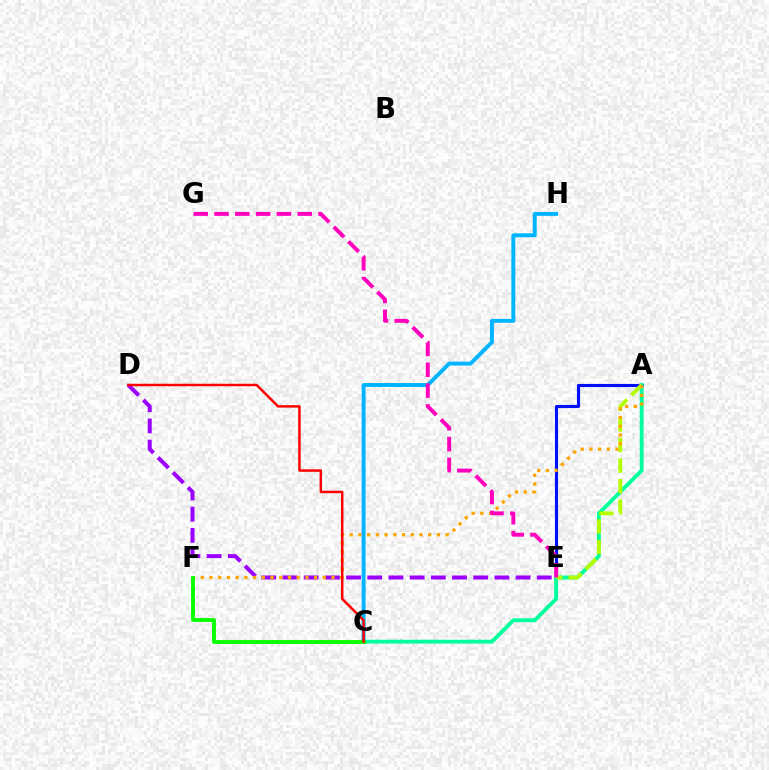{('A', 'E'): [{'color': '#0010ff', 'line_style': 'solid', 'thickness': 2.25}, {'color': '#b3ff00', 'line_style': 'dashed', 'thickness': 2.79}], ('A', 'C'): [{'color': '#00ff9d', 'line_style': 'solid', 'thickness': 2.79}], ('D', 'E'): [{'color': '#9b00ff', 'line_style': 'dashed', 'thickness': 2.88}], ('A', 'F'): [{'color': '#ffa500', 'line_style': 'dotted', 'thickness': 2.37}], ('C', 'H'): [{'color': '#00b5ff', 'line_style': 'solid', 'thickness': 2.82}], ('C', 'F'): [{'color': '#08ff00', 'line_style': 'solid', 'thickness': 2.78}], ('E', 'G'): [{'color': '#ff00bd', 'line_style': 'dashed', 'thickness': 2.83}], ('C', 'D'): [{'color': '#ff0000', 'line_style': 'solid', 'thickness': 1.79}]}